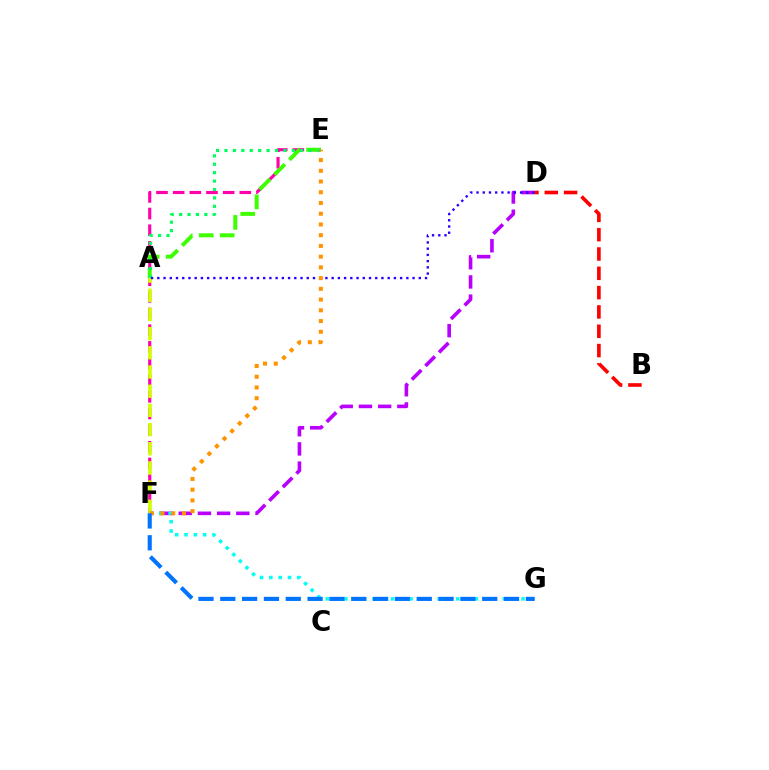{('E', 'F'): [{'color': '#ff00ac', 'line_style': 'dashed', 'thickness': 2.26}, {'color': '#ff9400', 'line_style': 'dotted', 'thickness': 2.92}], ('A', 'E'): [{'color': '#3dff00', 'line_style': 'dashed', 'thickness': 2.85}, {'color': '#00ff5c', 'line_style': 'dotted', 'thickness': 2.29}], ('D', 'F'): [{'color': '#b900ff', 'line_style': 'dashed', 'thickness': 2.61}], ('A', 'F'): [{'color': '#d1ff00', 'line_style': 'dashed', 'thickness': 2.61}], ('F', 'G'): [{'color': '#00fff6', 'line_style': 'dotted', 'thickness': 2.53}, {'color': '#0074ff', 'line_style': 'dashed', 'thickness': 2.97}], ('A', 'D'): [{'color': '#2500ff', 'line_style': 'dotted', 'thickness': 1.69}], ('B', 'D'): [{'color': '#ff0000', 'line_style': 'dashed', 'thickness': 2.62}]}